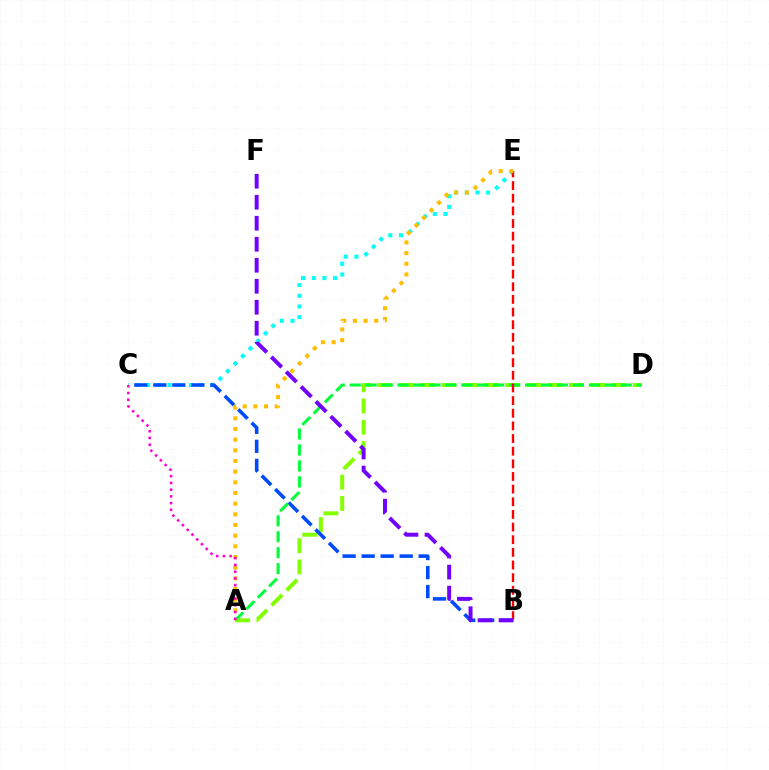{('C', 'E'): [{'color': '#00fff6', 'line_style': 'dotted', 'thickness': 2.9}], ('A', 'D'): [{'color': '#84ff00', 'line_style': 'dashed', 'thickness': 2.89}, {'color': '#00ff39', 'line_style': 'dashed', 'thickness': 2.17}], ('B', 'C'): [{'color': '#004bff', 'line_style': 'dashed', 'thickness': 2.58}], ('B', 'E'): [{'color': '#ff0000', 'line_style': 'dashed', 'thickness': 1.72}], ('A', 'E'): [{'color': '#ffbd00', 'line_style': 'dotted', 'thickness': 2.9}], ('A', 'C'): [{'color': '#ff00cf', 'line_style': 'dotted', 'thickness': 1.83}], ('B', 'F'): [{'color': '#7200ff', 'line_style': 'dashed', 'thickness': 2.85}]}